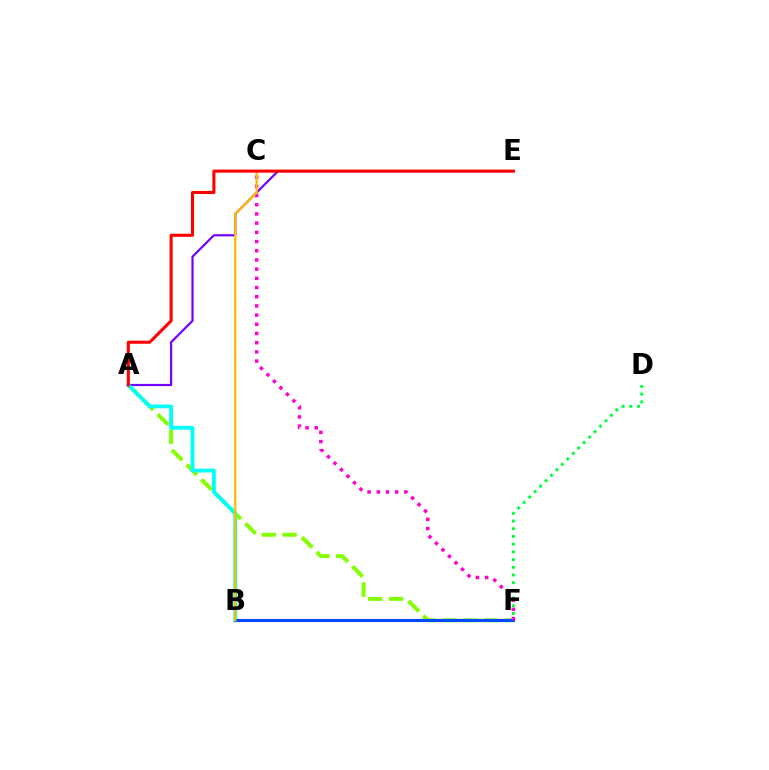{('A', 'F'): [{'color': '#84ff00', 'line_style': 'dashed', 'thickness': 2.82}], ('A', 'E'): [{'color': '#7200ff', 'line_style': 'solid', 'thickness': 1.58}, {'color': '#ff0000', 'line_style': 'solid', 'thickness': 2.21}], ('A', 'B'): [{'color': '#00fff6', 'line_style': 'solid', 'thickness': 2.75}], ('D', 'F'): [{'color': '#00ff39', 'line_style': 'dotted', 'thickness': 2.09}], ('B', 'F'): [{'color': '#004bff', 'line_style': 'solid', 'thickness': 2.22}], ('C', 'F'): [{'color': '#ff00cf', 'line_style': 'dotted', 'thickness': 2.5}], ('B', 'C'): [{'color': '#ffbd00', 'line_style': 'solid', 'thickness': 1.64}]}